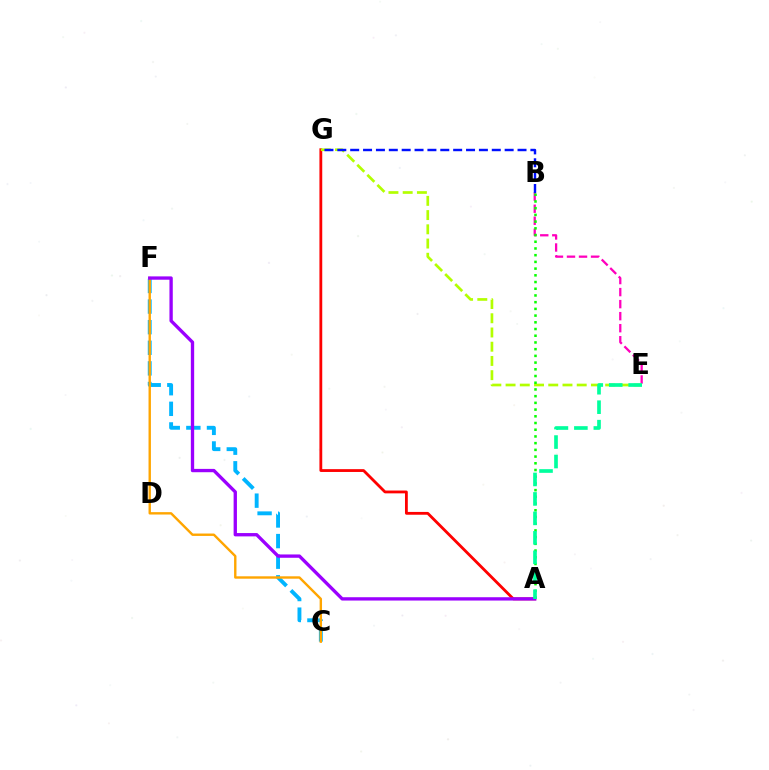{('B', 'E'): [{'color': '#ff00bd', 'line_style': 'dashed', 'thickness': 1.63}], ('C', 'F'): [{'color': '#00b5ff', 'line_style': 'dashed', 'thickness': 2.8}, {'color': '#ffa500', 'line_style': 'solid', 'thickness': 1.73}], ('A', 'G'): [{'color': '#ff0000', 'line_style': 'solid', 'thickness': 2.02}], ('E', 'G'): [{'color': '#b3ff00', 'line_style': 'dashed', 'thickness': 1.93}], ('A', 'B'): [{'color': '#08ff00', 'line_style': 'dotted', 'thickness': 1.82}], ('A', 'F'): [{'color': '#9b00ff', 'line_style': 'solid', 'thickness': 2.4}], ('A', 'E'): [{'color': '#00ff9d', 'line_style': 'dashed', 'thickness': 2.64}], ('B', 'G'): [{'color': '#0010ff', 'line_style': 'dashed', 'thickness': 1.75}]}